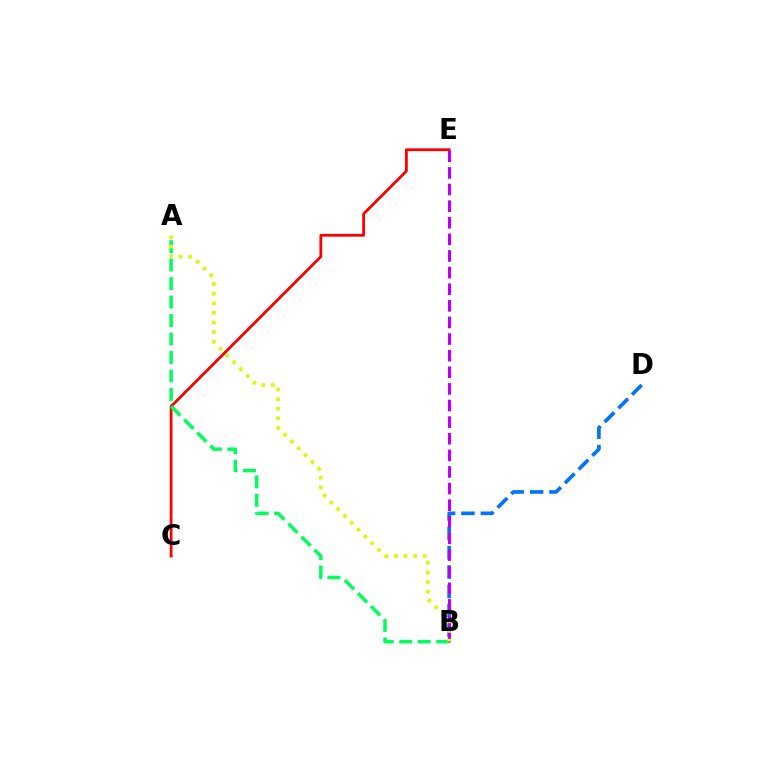{('B', 'D'): [{'color': '#0074ff', 'line_style': 'dashed', 'thickness': 2.63}], ('C', 'E'): [{'color': '#ff0000', 'line_style': 'solid', 'thickness': 2.01}], ('A', 'B'): [{'color': '#00ff5c', 'line_style': 'dashed', 'thickness': 2.51}, {'color': '#d1ff00', 'line_style': 'dotted', 'thickness': 2.62}], ('B', 'E'): [{'color': '#b900ff', 'line_style': 'dashed', 'thickness': 2.26}]}